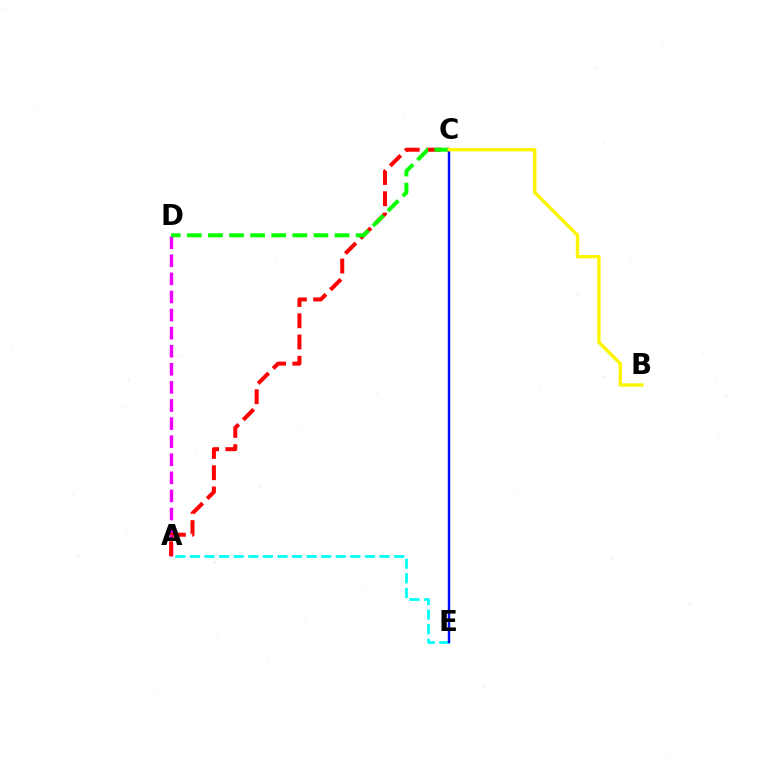{('A', 'D'): [{'color': '#ee00ff', 'line_style': 'dashed', 'thickness': 2.46}], ('A', 'C'): [{'color': '#ff0000', 'line_style': 'dashed', 'thickness': 2.89}], ('C', 'D'): [{'color': '#08ff00', 'line_style': 'dashed', 'thickness': 2.87}], ('A', 'E'): [{'color': '#00fff6', 'line_style': 'dashed', 'thickness': 1.98}], ('C', 'E'): [{'color': '#0010ff', 'line_style': 'solid', 'thickness': 1.76}], ('B', 'C'): [{'color': '#fcf500', 'line_style': 'solid', 'thickness': 2.42}]}